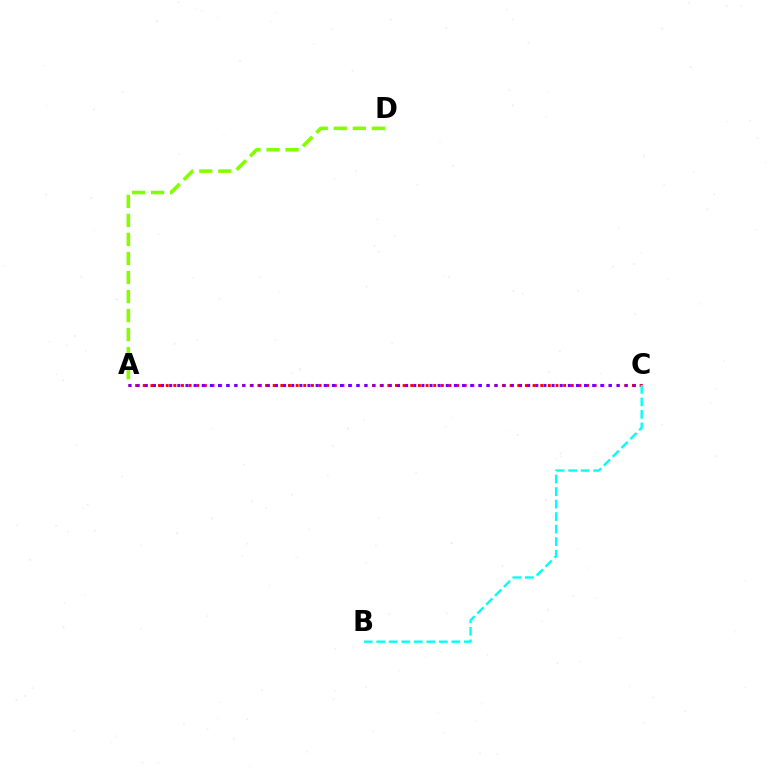{('A', 'C'): [{'color': '#ff0000', 'line_style': 'dotted', 'thickness': 2.08}, {'color': '#7200ff', 'line_style': 'dotted', 'thickness': 2.21}], ('A', 'D'): [{'color': '#84ff00', 'line_style': 'dashed', 'thickness': 2.59}], ('B', 'C'): [{'color': '#00fff6', 'line_style': 'dashed', 'thickness': 1.7}]}